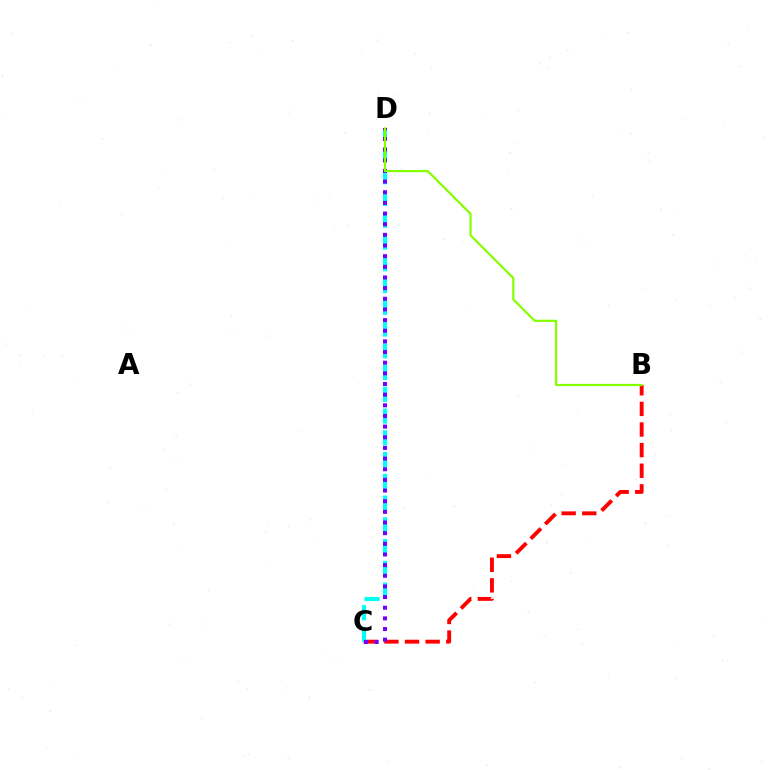{('B', 'C'): [{'color': '#ff0000', 'line_style': 'dashed', 'thickness': 2.8}], ('C', 'D'): [{'color': '#00fff6', 'line_style': 'dashed', 'thickness': 2.96}, {'color': '#7200ff', 'line_style': 'dotted', 'thickness': 2.89}], ('B', 'D'): [{'color': '#84ff00', 'line_style': 'solid', 'thickness': 1.59}]}